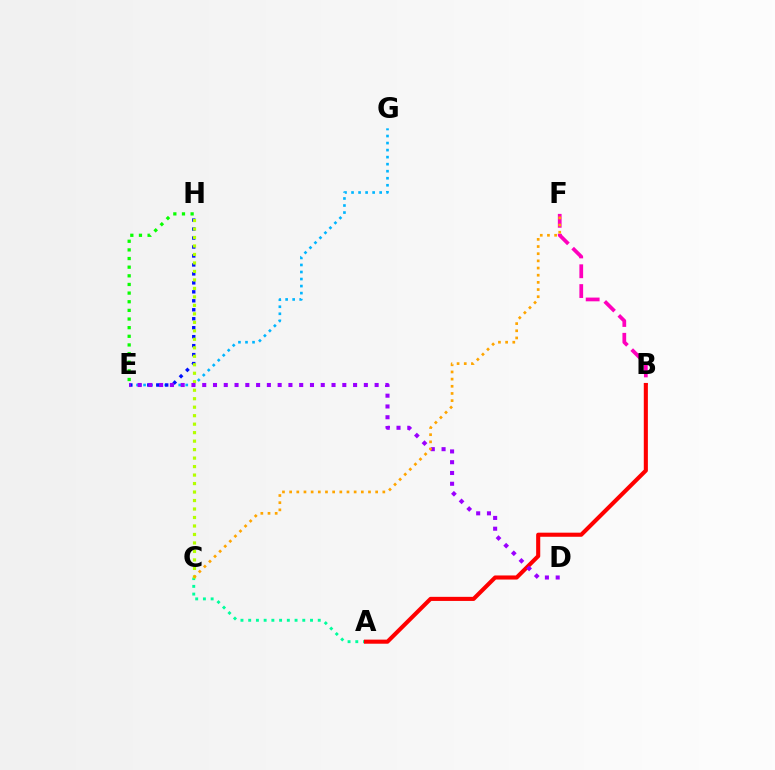{('E', 'G'): [{'color': '#00b5ff', 'line_style': 'dotted', 'thickness': 1.91}], ('A', 'C'): [{'color': '#00ff9d', 'line_style': 'dotted', 'thickness': 2.1}], ('B', 'F'): [{'color': '#ff00bd', 'line_style': 'dashed', 'thickness': 2.69}], ('A', 'B'): [{'color': '#ff0000', 'line_style': 'solid', 'thickness': 2.95}], ('E', 'H'): [{'color': '#0010ff', 'line_style': 'dotted', 'thickness': 2.44}, {'color': '#08ff00', 'line_style': 'dotted', 'thickness': 2.35}], ('C', 'H'): [{'color': '#b3ff00', 'line_style': 'dotted', 'thickness': 2.31}], ('D', 'E'): [{'color': '#9b00ff', 'line_style': 'dotted', 'thickness': 2.93}], ('C', 'F'): [{'color': '#ffa500', 'line_style': 'dotted', 'thickness': 1.95}]}